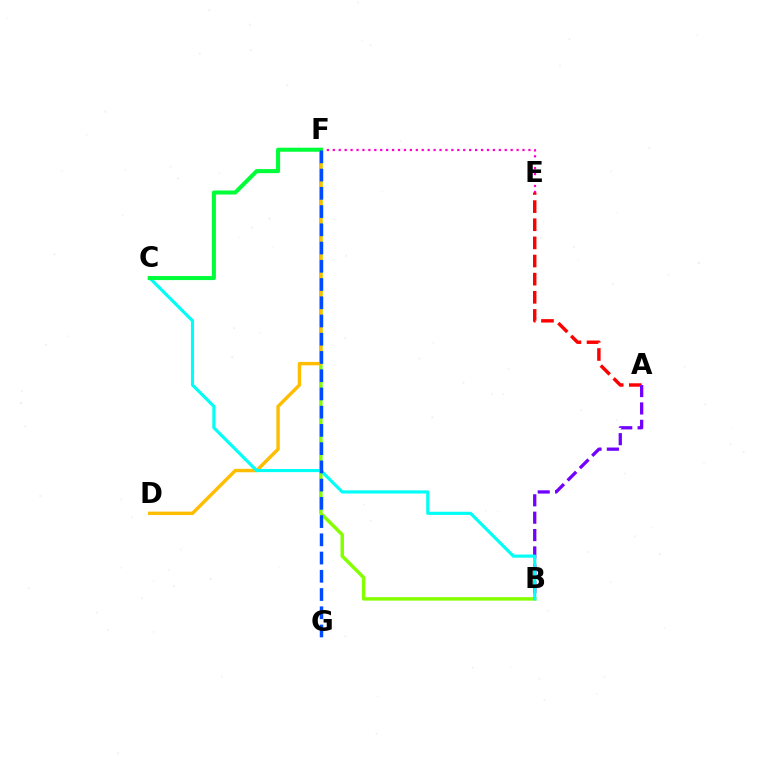{('E', 'F'): [{'color': '#ff00cf', 'line_style': 'dotted', 'thickness': 1.61}], ('A', 'E'): [{'color': '#ff0000', 'line_style': 'dashed', 'thickness': 2.46}], ('B', 'F'): [{'color': '#84ff00', 'line_style': 'solid', 'thickness': 2.48}], ('A', 'B'): [{'color': '#7200ff', 'line_style': 'dashed', 'thickness': 2.36}], ('D', 'F'): [{'color': '#ffbd00', 'line_style': 'solid', 'thickness': 2.46}], ('B', 'C'): [{'color': '#00fff6', 'line_style': 'solid', 'thickness': 2.26}], ('C', 'F'): [{'color': '#00ff39', 'line_style': 'solid', 'thickness': 2.92}], ('F', 'G'): [{'color': '#004bff', 'line_style': 'dashed', 'thickness': 2.48}]}